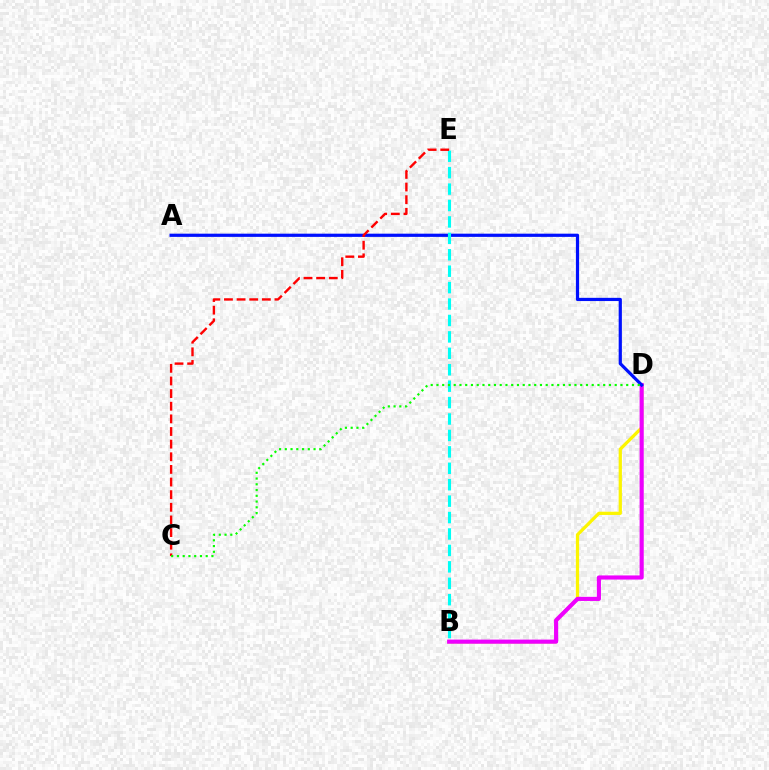{('B', 'D'): [{'color': '#fcf500', 'line_style': 'solid', 'thickness': 2.34}, {'color': '#ee00ff', 'line_style': 'solid', 'thickness': 2.97}], ('A', 'D'): [{'color': '#0010ff', 'line_style': 'solid', 'thickness': 2.31}], ('B', 'E'): [{'color': '#00fff6', 'line_style': 'dashed', 'thickness': 2.23}], ('C', 'E'): [{'color': '#ff0000', 'line_style': 'dashed', 'thickness': 1.72}], ('C', 'D'): [{'color': '#08ff00', 'line_style': 'dotted', 'thickness': 1.56}]}